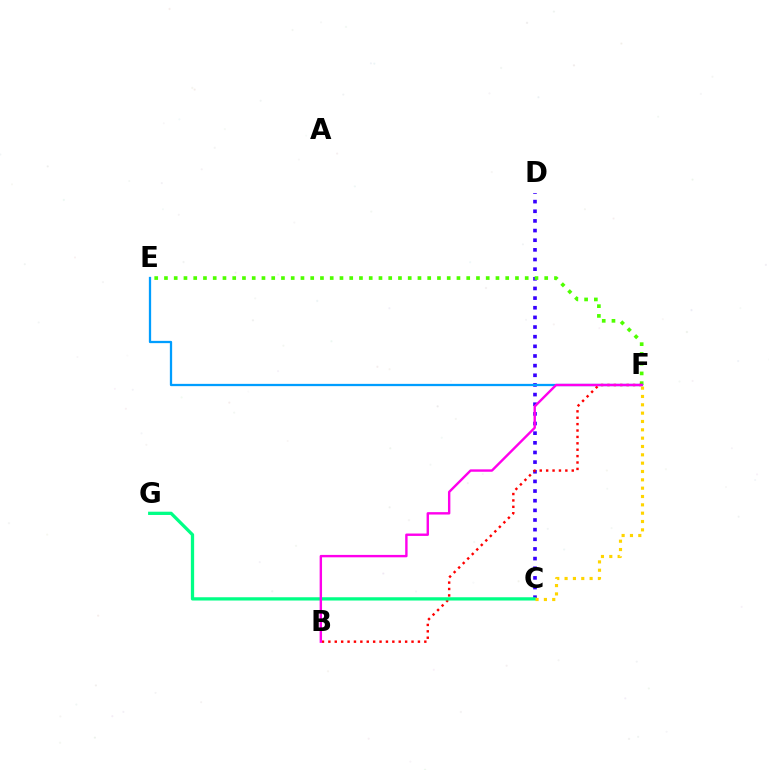{('C', 'D'): [{'color': '#3700ff', 'line_style': 'dotted', 'thickness': 2.62}], ('E', 'F'): [{'color': '#4fff00', 'line_style': 'dotted', 'thickness': 2.65}, {'color': '#009eff', 'line_style': 'solid', 'thickness': 1.64}], ('B', 'F'): [{'color': '#ff0000', 'line_style': 'dotted', 'thickness': 1.74}, {'color': '#ff00ed', 'line_style': 'solid', 'thickness': 1.73}], ('C', 'G'): [{'color': '#00ff86', 'line_style': 'solid', 'thickness': 2.36}], ('C', 'F'): [{'color': '#ffd500', 'line_style': 'dotted', 'thickness': 2.27}]}